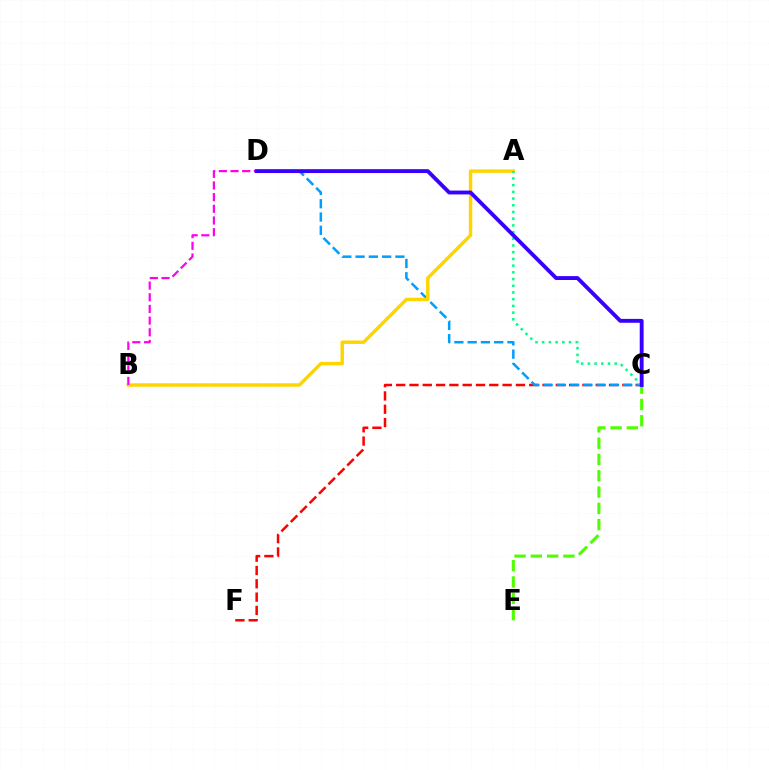{('C', 'F'): [{'color': '#ff0000', 'line_style': 'dashed', 'thickness': 1.81}], ('C', 'D'): [{'color': '#009eff', 'line_style': 'dashed', 'thickness': 1.8}, {'color': '#3700ff', 'line_style': 'solid', 'thickness': 2.79}], ('C', 'E'): [{'color': '#4fff00', 'line_style': 'dashed', 'thickness': 2.21}], ('A', 'B'): [{'color': '#ffd500', 'line_style': 'solid', 'thickness': 2.48}], ('B', 'D'): [{'color': '#ff00ed', 'line_style': 'dashed', 'thickness': 1.59}], ('A', 'C'): [{'color': '#00ff86', 'line_style': 'dotted', 'thickness': 1.82}]}